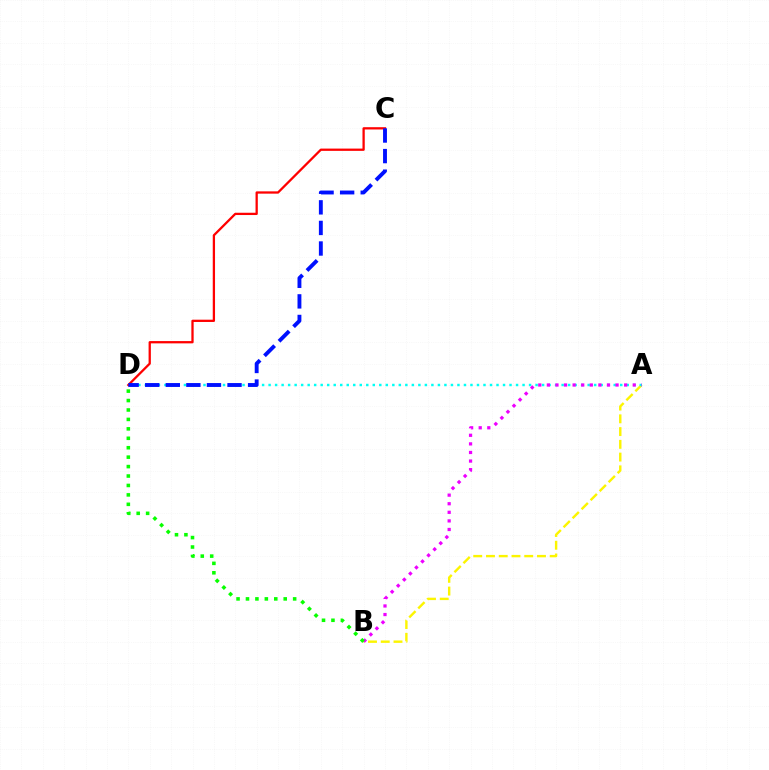{('A', 'B'): [{'color': '#fcf500', 'line_style': 'dashed', 'thickness': 1.73}, {'color': '#ee00ff', 'line_style': 'dotted', 'thickness': 2.33}], ('A', 'D'): [{'color': '#00fff6', 'line_style': 'dotted', 'thickness': 1.77}], ('C', 'D'): [{'color': '#ff0000', 'line_style': 'solid', 'thickness': 1.64}, {'color': '#0010ff', 'line_style': 'dashed', 'thickness': 2.8}], ('B', 'D'): [{'color': '#08ff00', 'line_style': 'dotted', 'thickness': 2.56}]}